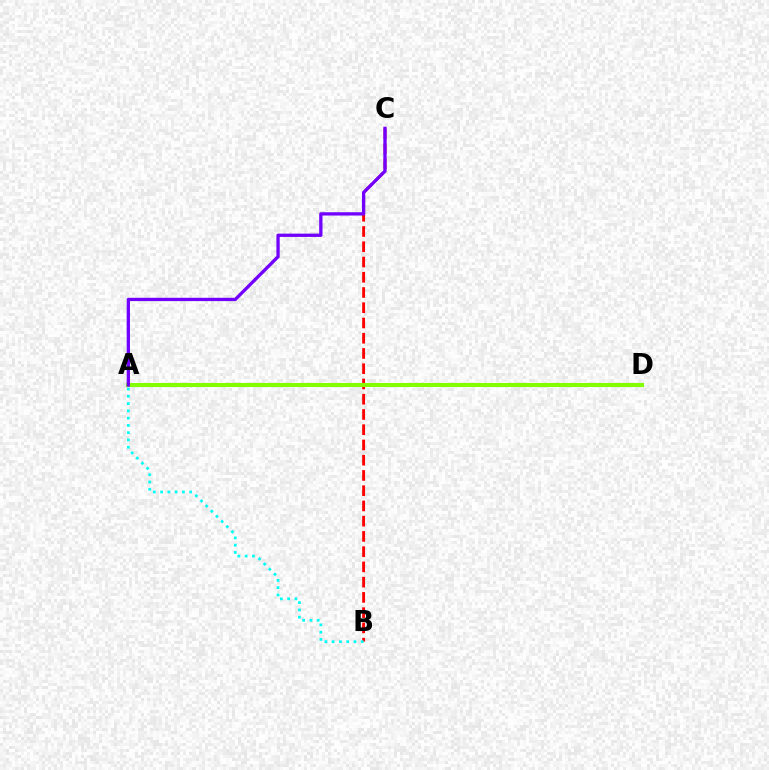{('B', 'C'): [{'color': '#ff0000', 'line_style': 'dashed', 'thickness': 2.07}], ('A', 'D'): [{'color': '#84ff00', 'line_style': 'solid', 'thickness': 2.94}], ('A', 'C'): [{'color': '#7200ff', 'line_style': 'solid', 'thickness': 2.37}], ('A', 'B'): [{'color': '#00fff6', 'line_style': 'dotted', 'thickness': 1.98}]}